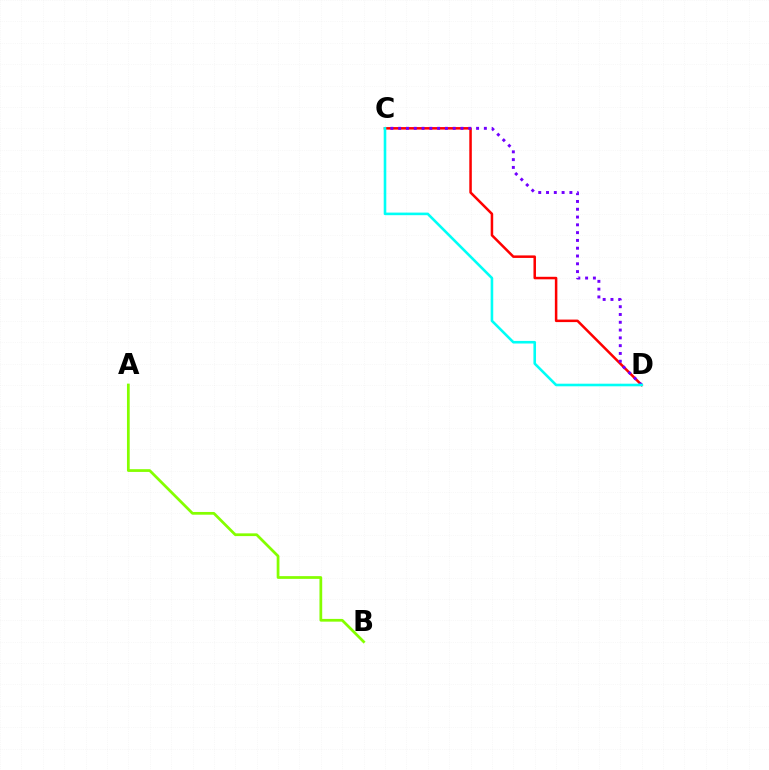{('C', 'D'): [{'color': '#ff0000', 'line_style': 'solid', 'thickness': 1.81}, {'color': '#7200ff', 'line_style': 'dotted', 'thickness': 2.12}, {'color': '#00fff6', 'line_style': 'solid', 'thickness': 1.87}], ('A', 'B'): [{'color': '#84ff00', 'line_style': 'solid', 'thickness': 1.97}]}